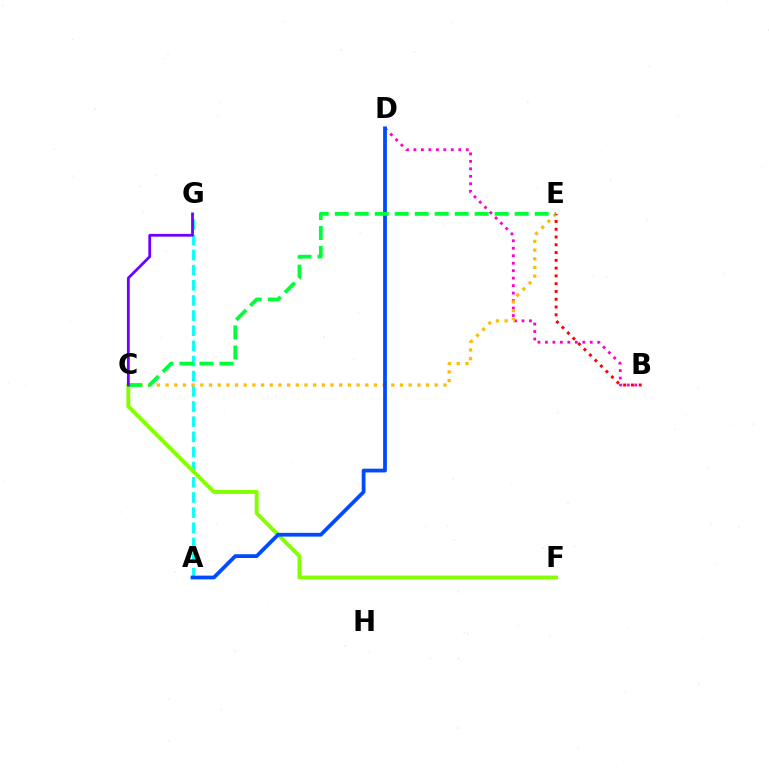{('A', 'G'): [{'color': '#00fff6', 'line_style': 'dashed', 'thickness': 2.06}], ('B', 'D'): [{'color': '#ff00cf', 'line_style': 'dotted', 'thickness': 2.03}], ('C', 'F'): [{'color': '#84ff00', 'line_style': 'solid', 'thickness': 2.8}], ('C', 'E'): [{'color': '#ffbd00', 'line_style': 'dotted', 'thickness': 2.36}, {'color': '#00ff39', 'line_style': 'dashed', 'thickness': 2.72}], ('B', 'E'): [{'color': '#ff0000', 'line_style': 'dotted', 'thickness': 2.11}], ('A', 'D'): [{'color': '#004bff', 'line_style': 'solid', 'thickness': 2.72}], ('C', 'G'): [{'color': '#7200ff', 'line_style': 'solid', 'thickness': 2.01}]}